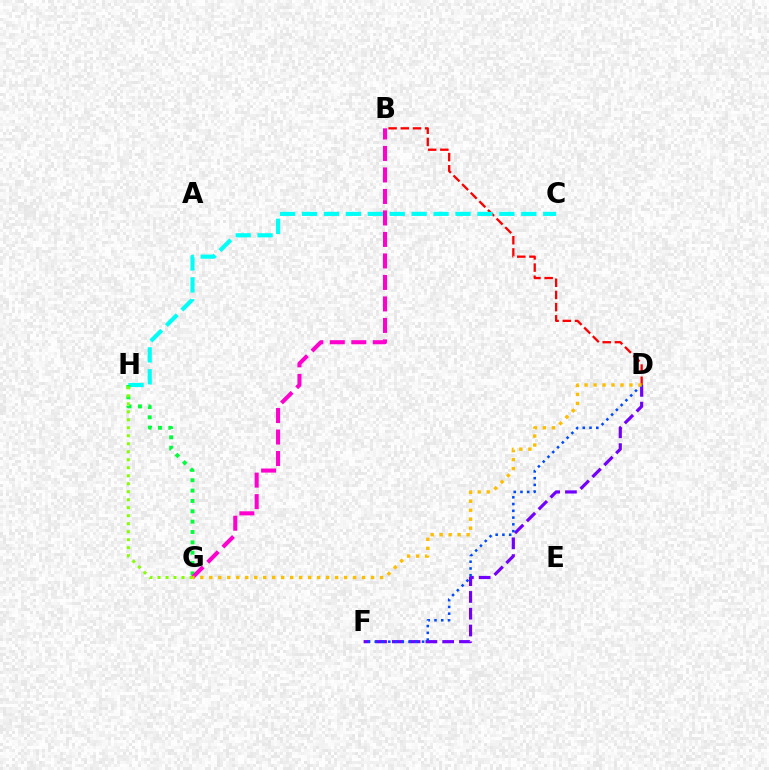{('B', 'D'): [{'color': '#ff0000', 'line_style': 'dashed', 'thickness': 1.66}], ('C', 'H'): [{'color': '#00fff6', 'line_style': 'dashed', 'thickness': 2.98}], ('D', 'F'): [{'color': '#7200ff', 'line_style': 'dashed', 'thickness': 2.28}, {'color': '#004bff', 'line_style': 'dotted', 'thickness': 1.84}], ('G', 'H'): [{'color': '#00ff39', 'line_style': 'dotted', 'thickness': 2.81}, {'color': '#84ff00', 'line_style': 'dotted', 'thickness': 2.17}], ('B', 'G'): [{'color': '#ff00cf', 'line_style': 'dashed', 'thickness': 2.92}], ('D', 'G'): [{'color': '#ffbd00', 'line_style': 'dotted', 'thickness': 2.44}]}